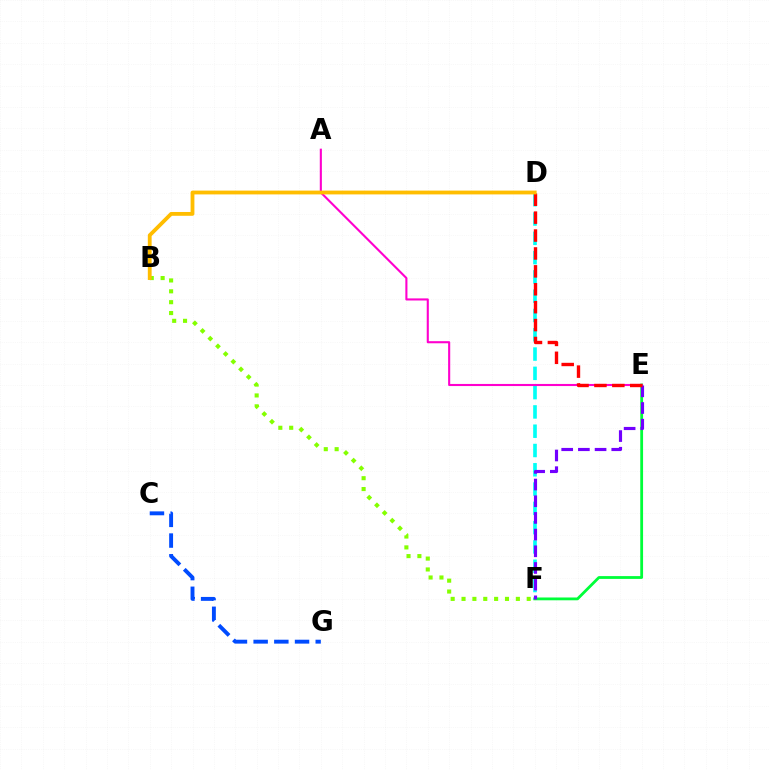{('E', 'F'): [{'color': '#00ff39', 'line_style': 'solid', 'thickness': 2.02}, {'color': '#7200ff', 'line_style': 'dashed', 'thickness': 2.27}], ('C', 'G'): [{'color': '#004bff', 'line_style': 'dashed', 'thickness': 2.81}], ('D', 'F'): [{'color': '#00fff6', 'line_style': 'dashed', 'thickness': 2.62}], ('A', 'E'): [{'color': '#ff00cf', 'line_style': 'solid', 'thickness': 1.51}], ('B', 'F'): [{'color': '#84ff00', 'line_style': 'dotted', 'thickness': 2.95}], ('D', 'E'): [{'color': '#ff0000', 'line_style': 'dashed', 'thickness': 2.43}], ('B', 'D'): [{'color': '#ffbd00', 'line_style': 'solid', 'thickness': 2.75}]}